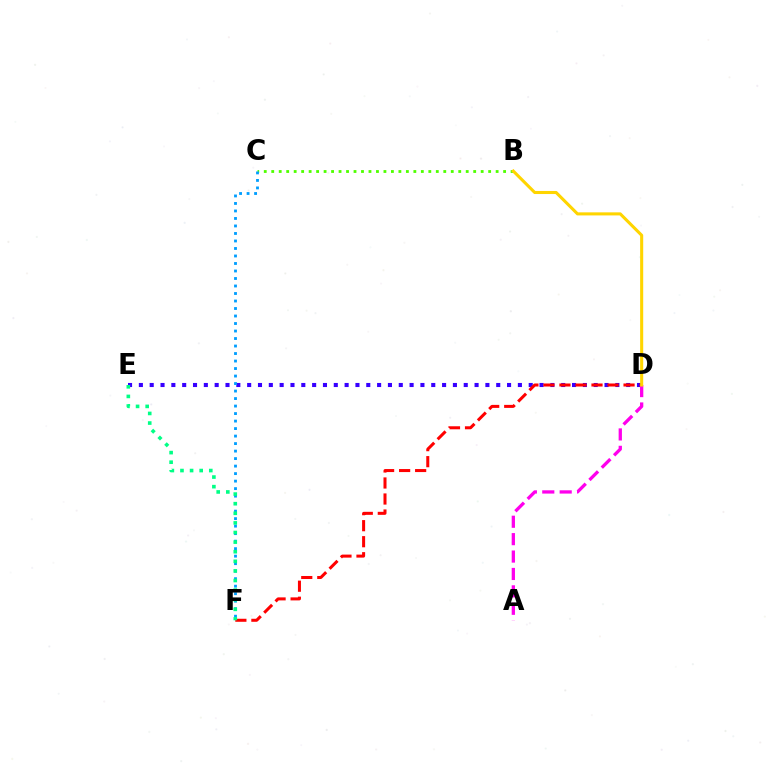{('D', 'E'): [{'color': '#3700ff', 'line_style': 'dotted', 'thickness': 2.94}], ('B', 'C'): [{'color': '#4fff00', 'line_style': 'dotted', 'thickness': 2.03}], ('C', 'F'): [{'color': '#009eff', 'line_style': 'dotted', 'thickness': 2.04}], ('D', 'F'): [{'color': '#ff0000', 'line_style': 'dashed', 'thickness': 2.18}], ('A', 'D'): [{'color': '#ff00ed', 'line_style': 'dashed', 'thickness': 2.36}], ('E', 'F'): [{'color': '#00ff86', 'line_style': 'dotted', 'thickness': 2.61}], ('B', 'D'): [{'color': '#ffd500', 'line_style': 'solid', 'thickness': 2.21}]}